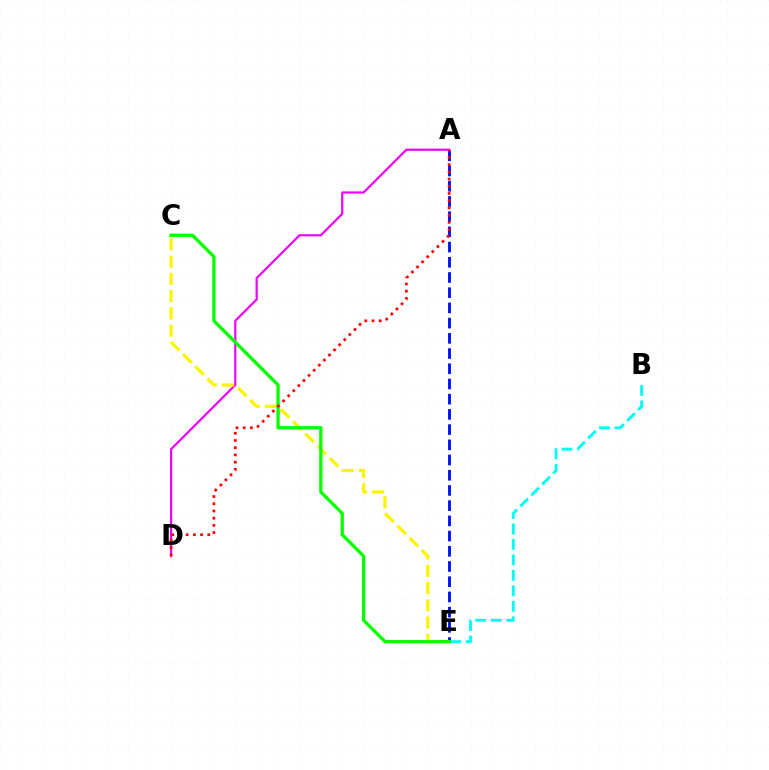{('B', 'E'): [{'color': '#00fff6', 'line_style': 'dashed', 'thickness': 2.1}], ('A', 'D'): [{'color': '#ee00ff', 'line_style': 'solid', 'thickness': 1.58}, {'color': '#ff0000', 'line_style': 'dotted', 'thickness': 1.96}], ('C', 'E'): [{'color': '#fcf500', 'line_style': 'dashed', 'thickness': 2.34}, {'color': '#08ff00', 'line_style': 'solid', 'thickness': 2.38}], ('A', 'E'): [{'color': '#0010ff', 'line_style': 'dashed', 'thickness': 2.07}]}